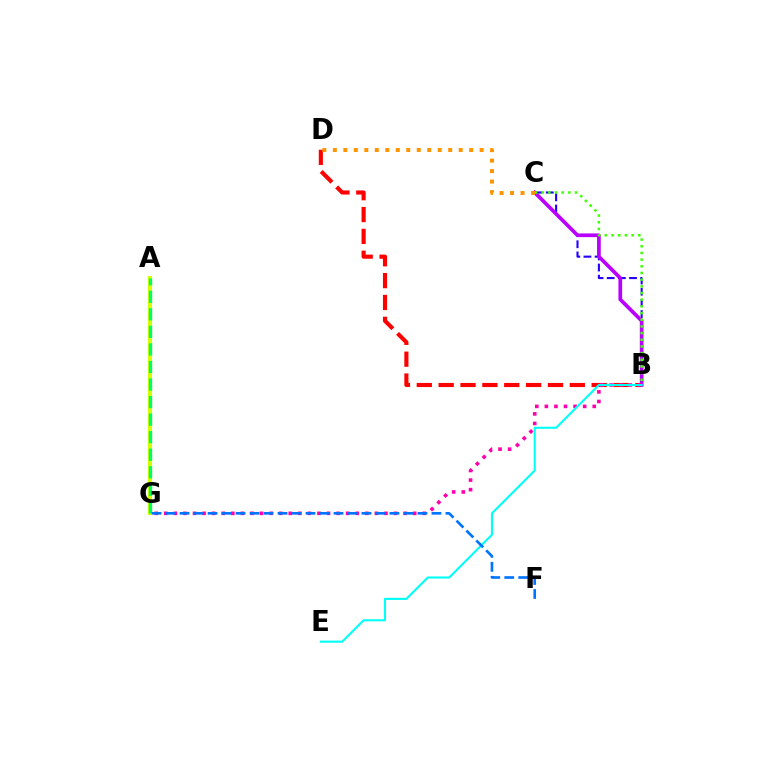{('A', 'G'): [{'color': '#d1ff00', 'line_style': 'solid', 'thickness': 2.97}, {'color': '#00ff5c', 'line_style': 'dashed', 'thickness': 2.38}], ('B', 'C'): [{'color': '#2500ff', 'line_style': 'dashed', 'thickness': 1.52}, {'color': '#b900ff', 'line_style': 'solid', 'thickness': 2.67}, {'color': '#3dff00', 'line_style': 'dotted', 'thickness': 1.81}], ('B', 'D'): [{'color': '#ff0000', 'line_style': 'dashed', 'thickness': 2.97}], ('B', 'G'): [{'color': '#ff00ac', 'line_style': 'dotted', 'thickness': 2.6}], ('B', 'E'): [{'color': '#00fff6', 'line_style': 'solid', 'thickness': 1.51}], ('F', 'G'): [{'color': '#0074ff', 'line_style': 'dashed', 'thickness': 1.9}], ('C', 'D'): [{'color': '#ff9400', 'line_style': 'dotted', 'thickness': 2.85}]}